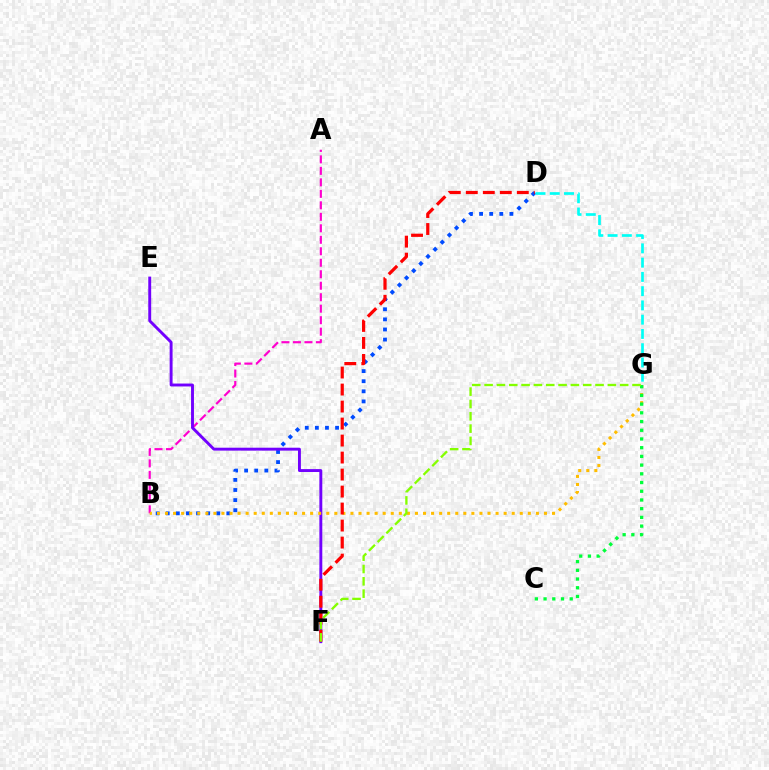{('B', 'D'): [{'color': '#004bff', 'line_style': 'dotted', 'thickness': 2.74}], ('A', 'B'): [{'color': '#ff00cf', 'line_style': 'dashed', 'thickness': 1.56}], ('E', 'F'): [{'color': '#7200ff', 'line_style': 'solid', 'thickness': 2.09}], ('B', 'G'): [{'color': '#ffbd00', 'line_style': 'dotted', 'thickness': 2.19}], ('C', 'G'): [{'color': '#00ff39', 'line_style': 'dotted', 'thickness': 2.37}], ('D', 'G'): [{'color': '#00fff6', 'line_style': 'dashed', 'thickness': 1.94}], ('D', 'F'): [{'color': '#ff0000', 'line_style': 'dashed', 'thickness': 2.31}], ('F', 'G'): [{'color': '#84ff00', 'line_style': 'dashed', 'thickness': 1.67}]}